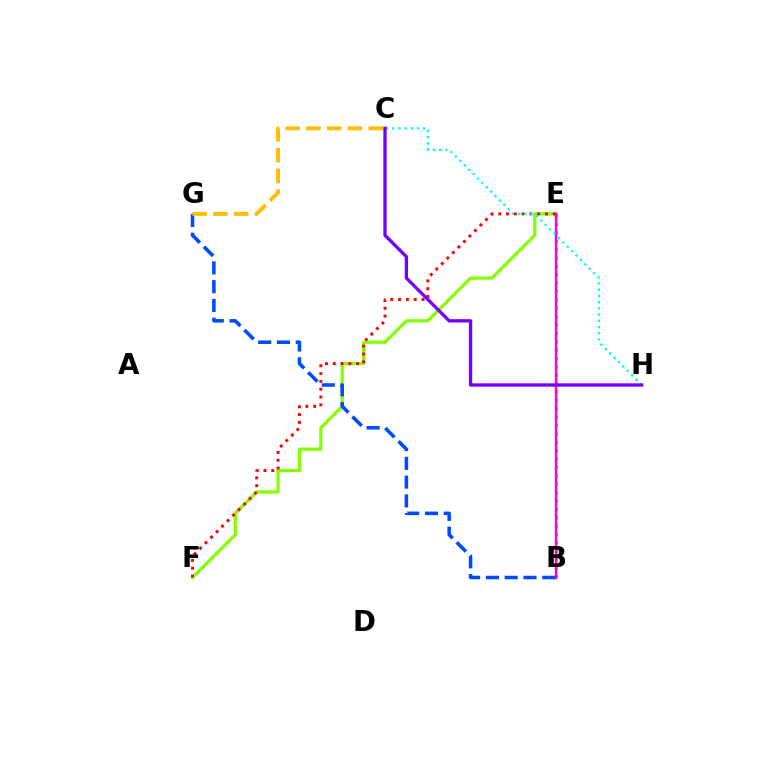{('E', 'F'): [{'color': '#84ff00', 'line_style': 'solid', 'thickness': 2.35}, {'color': '#ff0000', 'line_style': 'dotted', 'thickness': 2.12}], ('B', 'E'): [{'color': '#00ff39', 'line_style': 'dotted', 'thickness': 2.28}, {'color': '#ff00cf', 'line_style': 'solid', 'thickness': 1.75}], ('B', 'G'): [{'color': '#004bff', 'line_style': 'dashed', 'thickness': 2.55}], ('C', 'G'): [{'color': '#ffbd00', 'line_style': 'dashed', 'thickness': 2.82}], ('C', 'H'): [{'color': '#00fff6', 'line_style': 'dotted', 'thickness': 1.69}, {'color': '#7200ff', 'line_style': 'solid', 'thickness': 2.39}]}